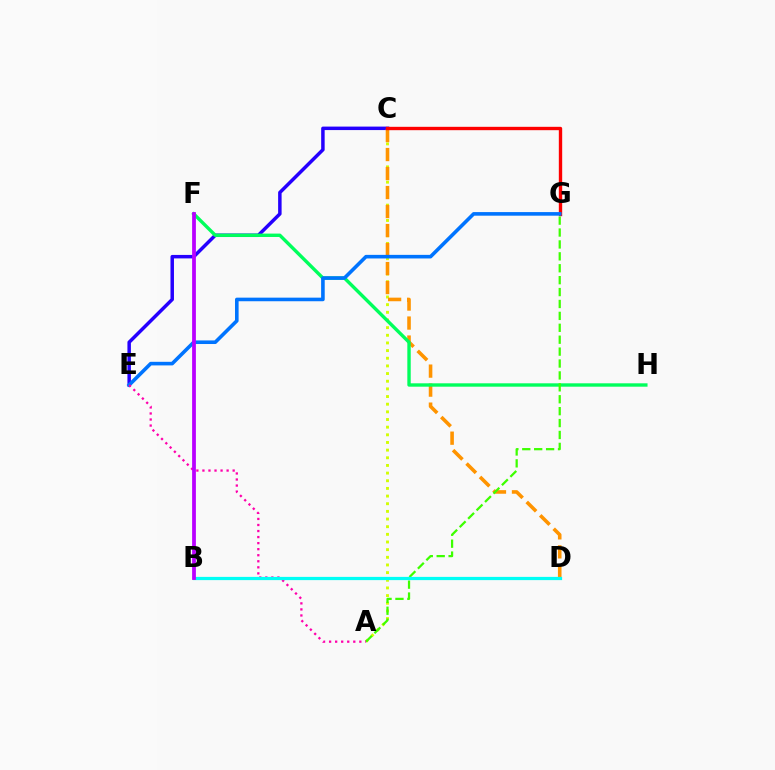{('A', 'C'): [{'color': '#d1ff00', 'line_style': 'dotted', 'thickness': 2.08}], ('C', 'E'): [{'color': '#2500ff', 'line_style': 'solid', 'thickness': 2.51}], ('C', 'D'): [{'color': '#ff9400', 'line_style': 'dashed', 'thickness': 2.58}], ('C', 'G'): [{'color': '#ff0000', 'line_style': 'solid', 'thickness': 2.43}], ('F', 'H'): [{'color': '#00ff5c', 'line_style': 'solid', 'thickness': 2.44}], ('A', 'G'): [{'color': '#3dff00', 'line_style': 'dashed', 'thickness': 1.62}], ('E', 'G'): [{'color': '#0074ff', 'line_style': 'solid', 'thickness': 2.59}], ('A', 'E'): [{'color': '#ff00ac', 'line_style': 'dotted', 'thickness': 1.64}], ('B', 'D'): [{'color': '#00fff6', 'line_style': 'solid', 'thickness': 2.32}], ('B', 'F'): [{'color': '#b900ff', 'line_style': 'solid', 'thickness': 2.71}]}